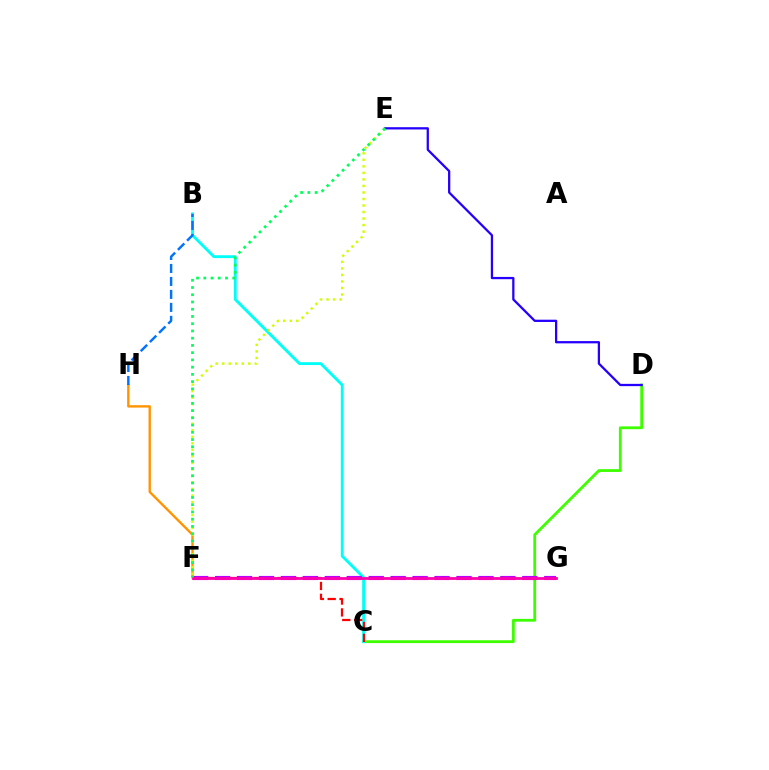{('C', 'D'): [{'color': '#3dff00', 'line_style': 'solid', 'thickness': 2.01}], ('D', 'E'): [{'color': '#2500ff', 'line_style': 'solid', 'thickness': 1.63}], ('F', 'H'): [{'color': '#ff9400', 'line_style': 'solid', 'thickness': 1.71}], ('B', 'C'): [{'color': '#00fff6', 'line_style': 'solid', 'thickness': 2.06}], ('B', 'H'): [{'color': '#0074ff', 'line_style': 'dashed', 'thickness': 1.76}], ('C', 'F'): [{'color': '#ff0000', 'line_style': 'dashed', 'thickness': 1.61}], ('E', 'F'): [{'color': '#d1ff00', 'line_style': 'dotted', 'thickness': 1.77}, {'color': '#00ff5c', 'line_style': 'dotted', 'thickness': 1.97}], ('F', 'G'): [{'color': '#b900ff', 'line_style': 'dashed', 'thickness': 2.98}, {'color': '#ff00ac', 'line_style': 'solid', 'thickness': 2.0}]}